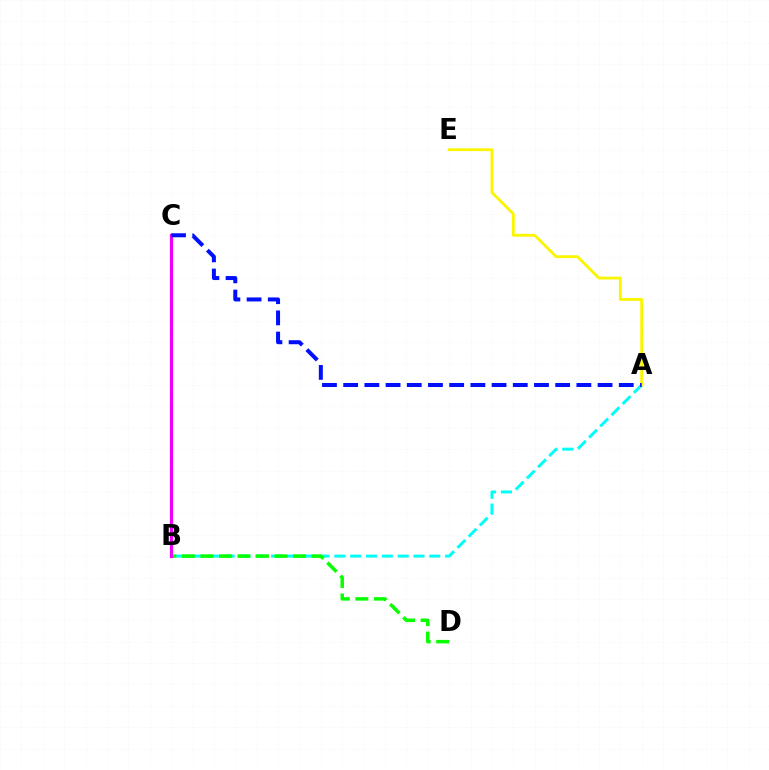{('A', 'B'): [{'color': '#00fff6', 'line_style': 'dashed', 'thickness': 2.15}], ('A', 'E'): [{'color': '#fcf500', 'line_style': 'solid', 'thickness': 2.03}], ('B', 'D'): [{'color': '#08ff00', 'line_style': 'dashed', 'thickness': 2.52}], ('B', 'C'): [{'color': '#ff0000', 'line_style': 'dashed', 'thickness': 1.82}, {'color': '#ee00ff', 'line_style': 'solid', 'thickness': 2.33}], ('A', 'C'): [{'color': '#0010ff', 'line_style': 'dashed', 'thickness': 2.88}]}